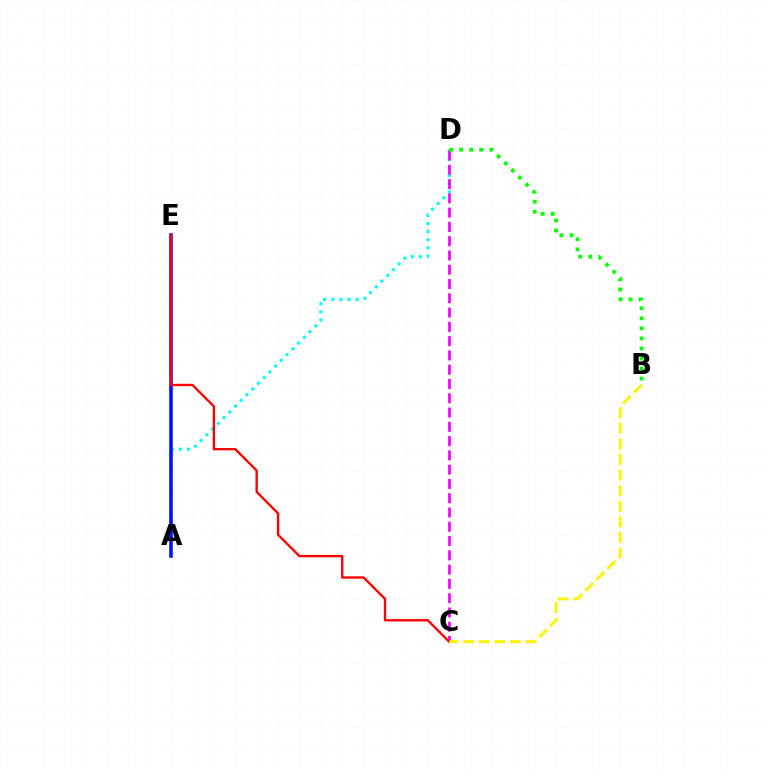{('A', 'D'): [{'color': '#00fff6', 'line_style': 'dotted', 'thickness': 2.2}], ('A', 'E'): [{'color': '#0010ff', 'line_style': 'solid', 'thickness': 2.56}], ('C', 'D'): [{'color': '#ee00ff', 'line_style': 'dashed', 'thickness': 1.94}], ('B', 'D'): [{'color': '#08ff00', 'line_style': 'dotted', 'thickness': 2.73}], ('C', 'E'): [{'color': '#ff0000', 'line_style': 'solid', 'thickness': 1.7}], ('B', 'C'): [{'color': '#fcf500', 'line_style': 'dashed', 'thickness': 2.12}]}